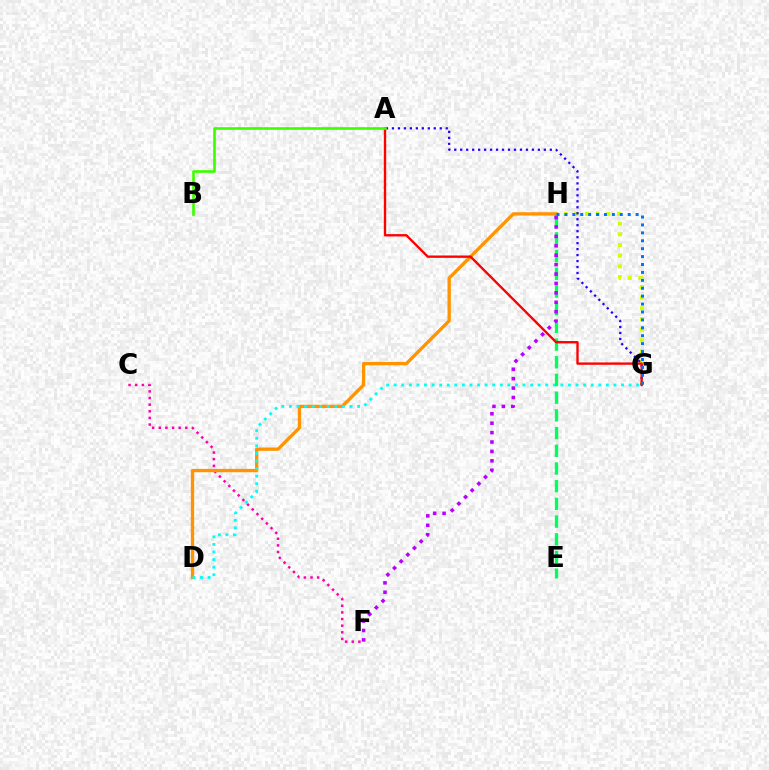{('G', 'H'): [{'color': '#d1ff00', 'line_style': 'dotted', 'thickness': 2.9}, {'color': '#0074ff', 'line_style': 'dotted', 'thickness': 2.15}], ('C', 'F'): [{'color': '#ff00ac', 'line_style': 'dotted', 'thickness': 1.8}], ('D', 'H'): [{'color': '#ff9400', 'line_style': 'solid', 'thickness': 2.4}], ('A', 'G'): [{'color': '#2500ff', 'line_style': 'dotted', 'thickness': 1.62}, {'color': '#ff0000', 'line_style': 'solid', 'thickness': 1.7}], ('D', 'G'): [{'color': '#00fff6', 'line_style': 'dotted', 'thickness': 2.06}], ('E', 'H'): [{'color': '#00ff5c', 'line_style': 'dashed', 'thickness': 2.4}], ('F', 'H'): [{'color': '#b900ff', 'line_style': 'dotted', 'thickness': 2.56}], ('A', 'B'): [{'color': '#3dff00', 'line_style': 'solid', 'thickness': 1.91}]}